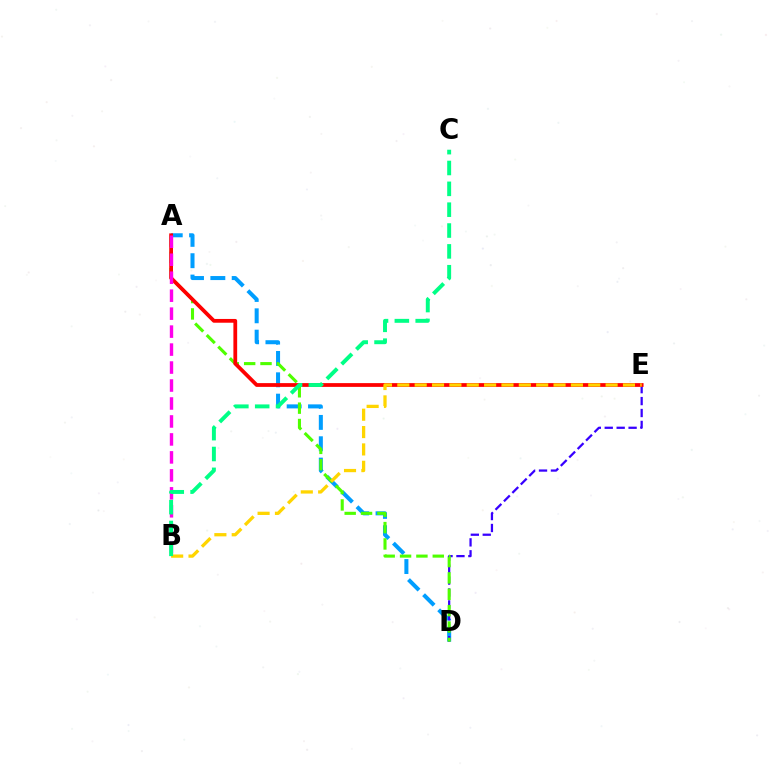{('A', 'D'): [{'color': '#009eff', 'line_style': 'dashed', 'thickness': 2.9}, {'color': '#4fff00', 'line_style': 'dashed', 'thickness': 2.22}], ('D', 'E'): [{'color': '#3700ff', 'line_style': 'dashed', 'thickness': 1.62}], ('A', 'E'): [{'color': '#ff0000', 'line_style': 'solid', 'thickness': 2.71}], ('A', 'B'): [{'color': '#ff00ed', 'line_style': 'dashed', 'thickness': 2.44}], ('B', 'E'): [{'color': '#ffd500', 'line_style': 'dashed', 'thickness': 2.36}], ('B', 'C'): [{'color': '#00ff86', 'line_style': 'dashed', 'thickness': 2.83}]}